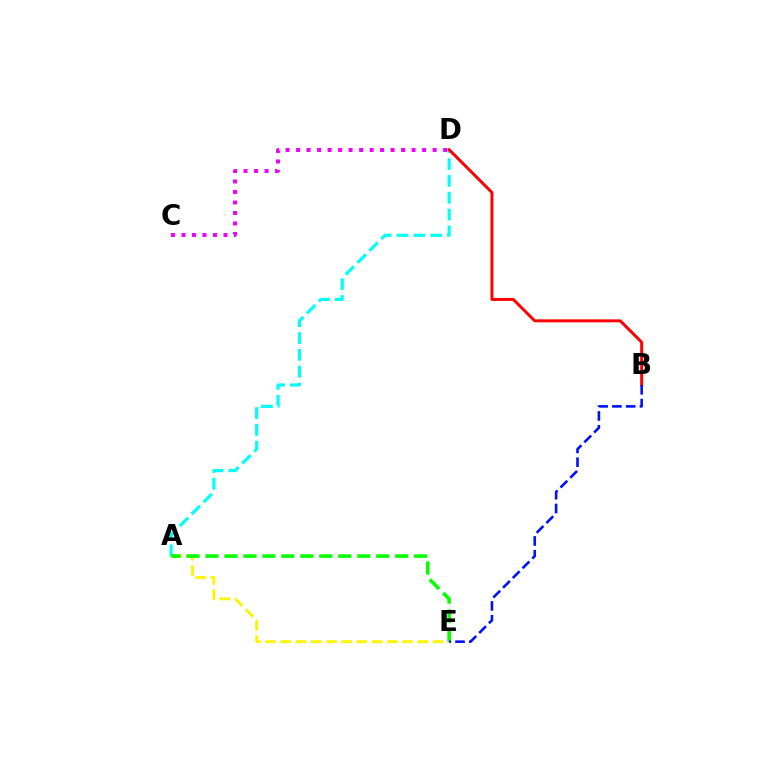{('A', 'E'): [{'color': '#fcf500', 'line_style': 'dashed', 'thickness': 2.07}, {'color': '#08ff00', 'line_style': 'dashed', 'thickness': 2.58}], ('A', 'D'): [{'color': '#00fff6', 'line_style': 'dashed', 'thickness': 2.29}], ('C', 'D'): [{'color': '#ee00ff', 'line_style': 'dotted', 'thickness': 2.85}], ('B', 'D'): [{'color': '#ff0000', 'line_style': 'solid', 'thickness': 2.12}], ('B', 'E'): [{'color': '#0010ff', 'line_style': 'dashed', 'thickness': 1.87}]}